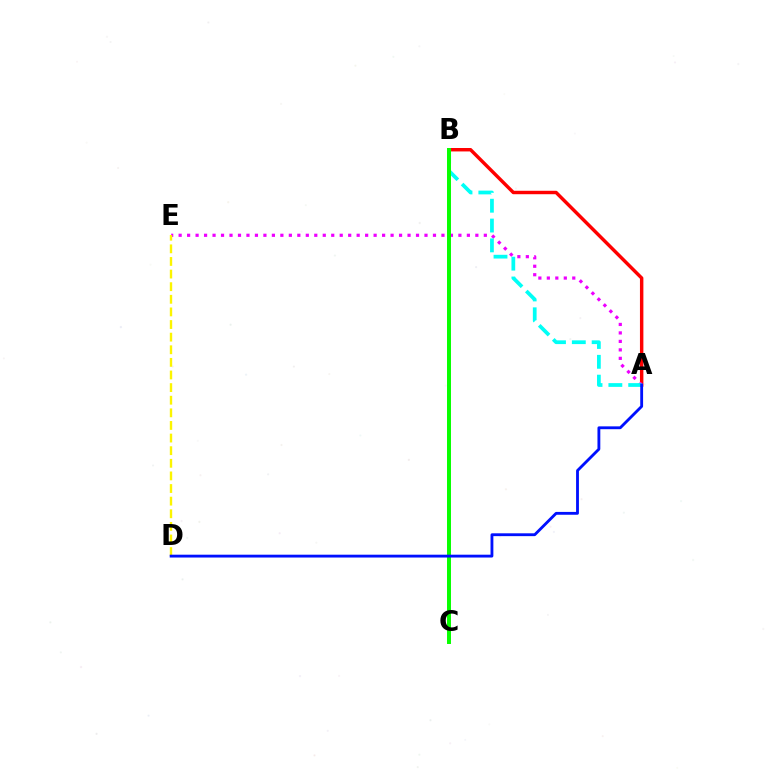{('A', 'B'): [{'color': '#ff0000', 'line_style': 'solid', 'thickness': 2.47}, {'color': '#00fff6', 'line_style': 'dashed', 'thickness': 2.69}], ('A', 'E'): [{'color': '#ee00ff', 'line_style': 'dotted', 'thickness': 2.3}], ('D', 'E'): [{'color': '#fcf500', 'line_style': 'dashed', 'thickness': 1.71}], ('B', 'C'): [{'color': '#08ff00', 'line_style': 'solid', 'thickness': 2.86}], ('A', 'D'): [{'color': '#0010ff', 'line_style': 'solid', 'thickness': 2.04}]}